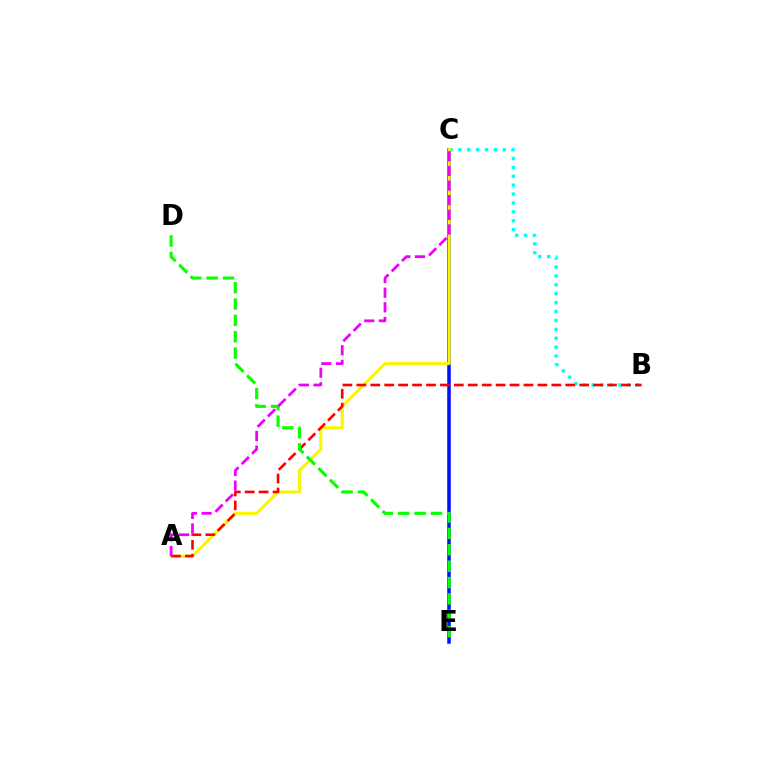{('C', 'E'): [{'color': '#0010ff', 'line_style': 'solid', 'thickness': 2.55}], ('B', 'C'): [{'color': '#00fff6', 'line_style': 'dotted', 'thickness': 2.42}], ('A', 'C'): [{'color': '#fcf500', 'line_style': 'solid', 'thickness': 2.19}, {'color': '#ee00ff', 'line_style': 'dashed', 'thickness': 1.99}], ('A', 'B'): [{'color': '#ff0000', 'line_style': 'dashed', 'thickness': 1.89}], ('D', 'E'): [{'color': '#08ff00', 'line_style': 'dashed', 'thickness': 2.23}]}